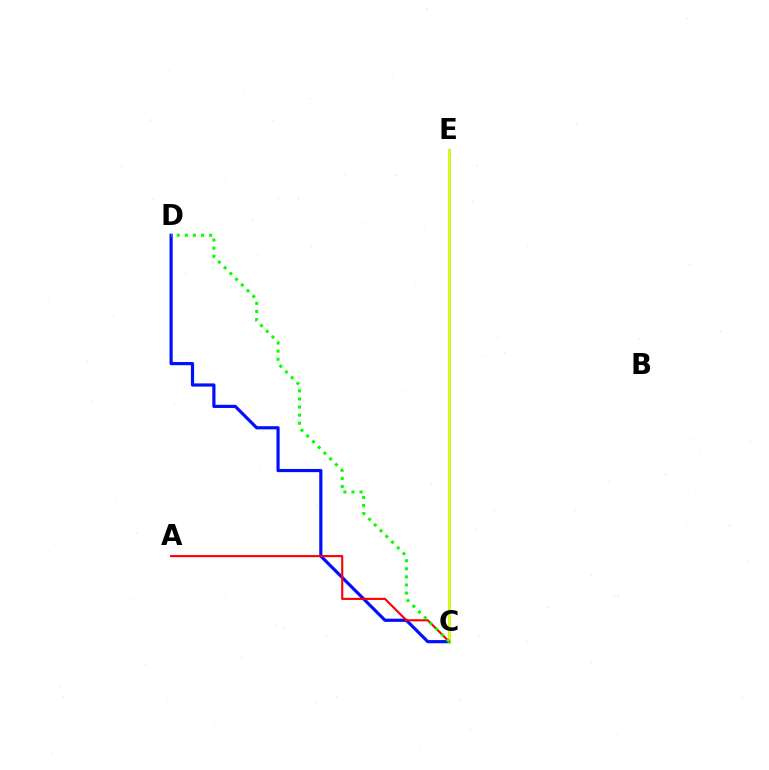{('C', 'E'): [{'color': '#ee00ff', 'line_style': 'solid', 'thickness': 2.04}, {'color': '#00fff6', 'line_style': 'solid', 'thickness': 2.22}, {'color': '#fcf500', 'line_style': 'solid', 'thickness': 1.83}], ('C', 'D'): [{'color': '#0010ff', 'line_style': 'solid', 'thickness': 2.29}, {'color': '#08ff00', 'line_style': 'dotted', 'thickness': 2.2}], ('A', 'C'): [{'color': '#ff0000', 'line_style': 'solid', 'thickness': 1.53}]}